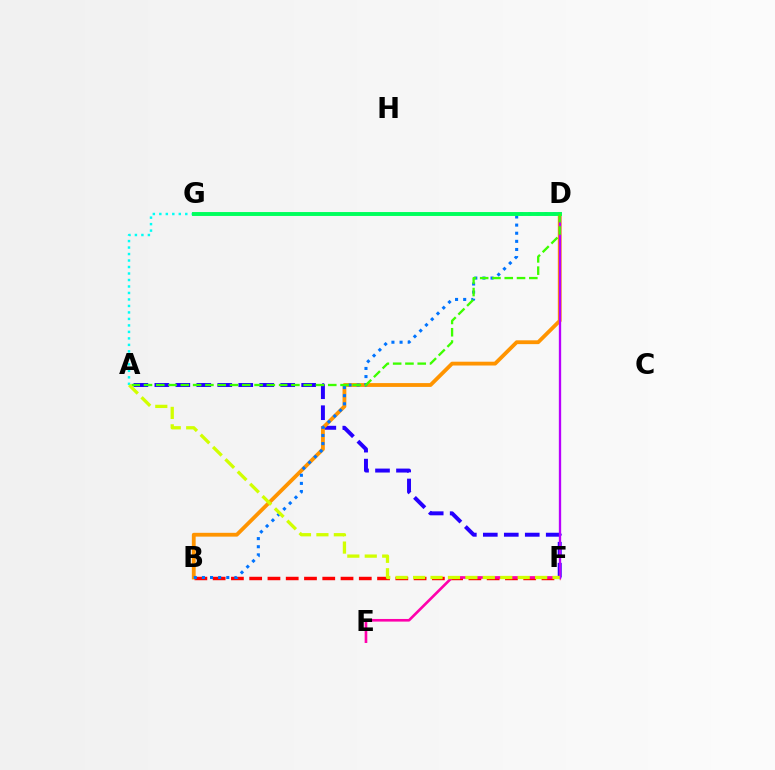{('B', 'F'): [{'color': '#ff0000', 'line_style': 'dashed', 'thickness': 2.48}], ('E', 'F'): [{'color': '#ff00ac', 'line_style': 'solid', 'thickness': 1.9}], ('A', 'F'): [{'color': '#2500ff', 'line_style': 'dashed', 'thickness': 2.85}, {'color': '#d1ff00', 'line_style': 'dashed', 'thickness': 2.37}], ('B', 'D'): [{'color': '#ff9400', 'line_style': 'solid', 'thickness': 2.75}, {'color': '#0074ff', 'line_style': 'dotted', 'thickness': 2.21}], ('A', 'G'): [{'color': '#00fff6', 'line_style': 'dotted', 'thickness': 1.76}], ('D', 'F'): [{'color': '#b900ff', 'line_style': 'solid', 'thickness': 1.67}], ('D', 'G'): [{'color': '#00ff5c', 'line_style': 'solid', 'thickness': 2.82}], ('A', 'D'): [{'color': '#3dff00', 'line_style': 'dashed', 'thickness': 1.67}]}